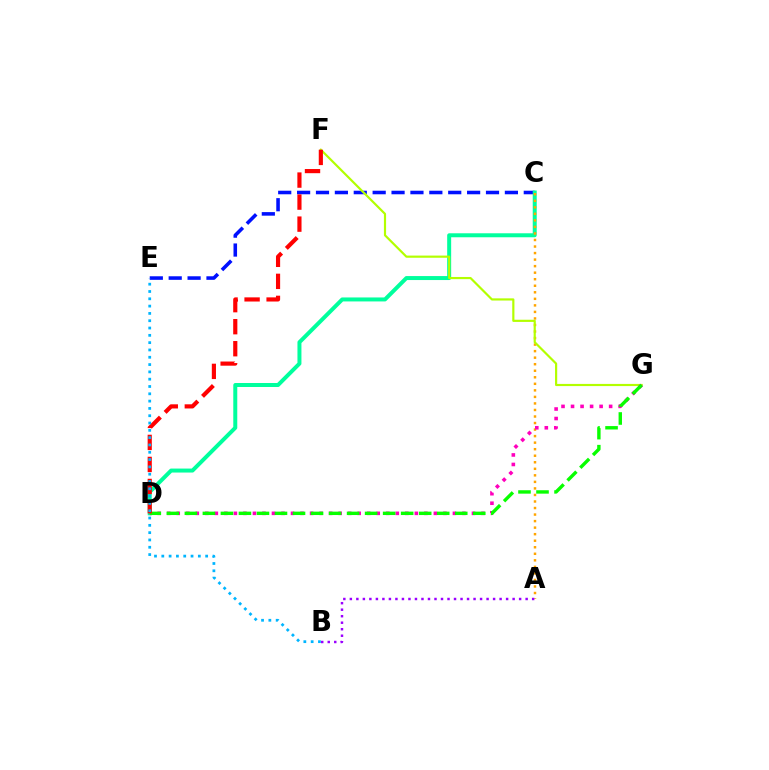{('C', 'E'): [{'color': '#0010ff', 'line_style': 'dashed', 'thickness': 2.57}], ('C', 'D'): [{'color': '#00ff9d', 'line_style': 'solid', 'thickness': 2.87}], ('A', 'C'): [{'color': '#ffa500', 'line_style': 'dotted', 'thickness': 1.78}], ('F', 'G'): [{'color': '#b3ff00', 'line_style': 'solid', 'thickness': 1.57}], ('D', 'G'): [{'color': '#ff00bd', 'line_style': 'dotted', 'thickness': 2.59}, {'color': '#08ff00', 'line_style': 'dashed', 'thickness': 2.45}], ('A', 'B'): [{'color': '#9b00ff', 'line_style': 'dotted', 'thickness': 1.77}], ('D', 'F'): [{'color': '#ff0000', 'line_style': 'dashed', 'thickness': 2.99}], ('B', 'E'): [{'color': '#00b5ff', 'line_style': 'dotted', 'thickness': 1.99}]}